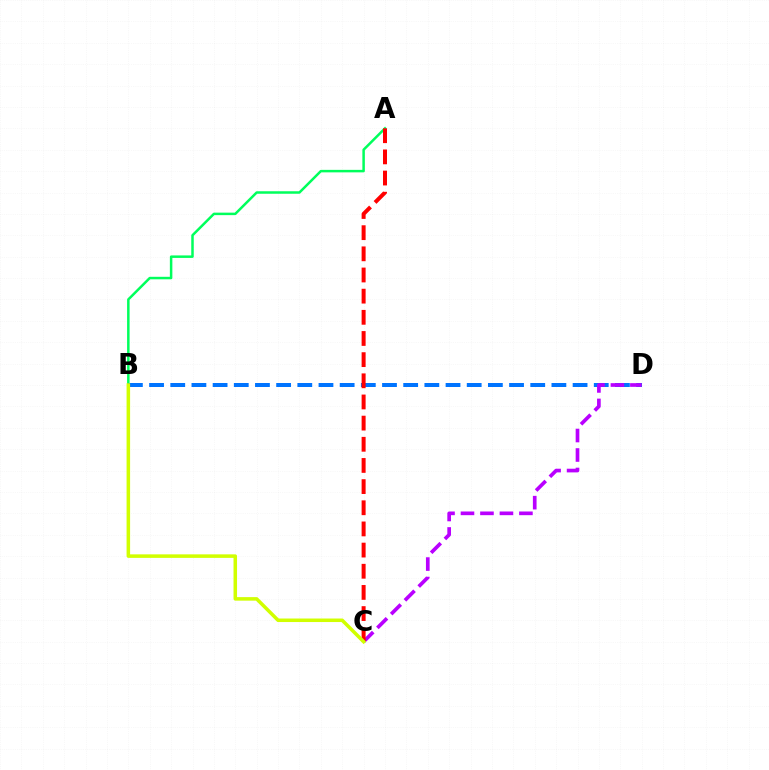{('A', 'B'): [{'color': '#00ff5c', 'line_style': 'solid', 'thickness': 1.8}], ('B', 'D'): [{'color': '#0074ff', 'line_style': 'dashed', 'thickness': 2.88}], ('C', 'D'): [{'color': '#b900ff', 'line_style': 'dashed', 'thickness': 2.65}], ('A', 'C'): [{'color': '#ff0000', 'line_style': 'dashed', 'thickness': 2.87}], ('B', 'C'): [{'color': '#d1ff00', 'line_style': 'solid', 'thickness': 2.54}]}